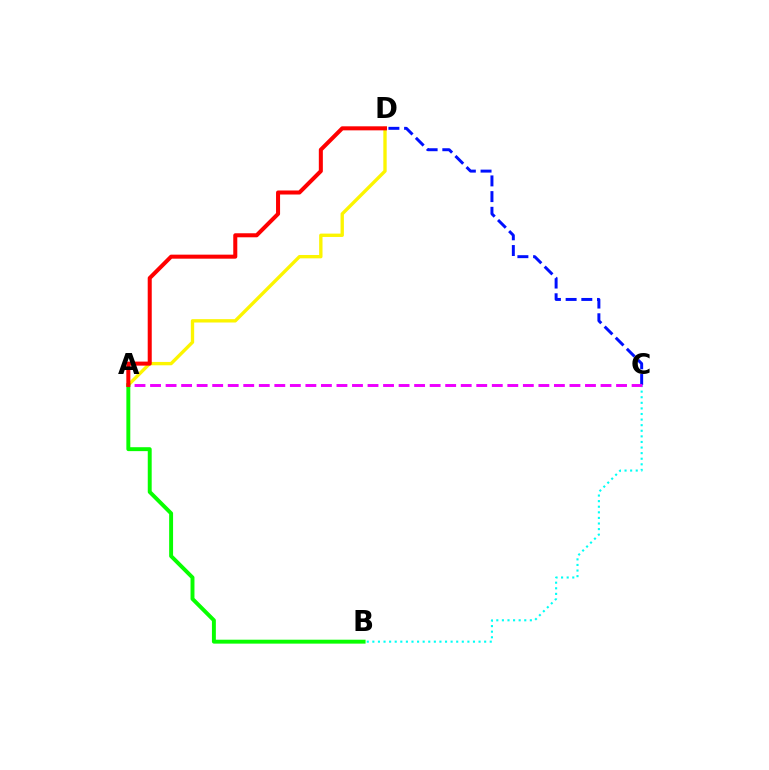{('C', 'D'): [{'color': '#0010ff', 'line_style': 'dashed', 'thickness': 2.13}], ('A', 'D'): [{'color': '#fcf500', 'line_style': 'solid', 'thickness': 2.41}, {'color': '#ff0000', 'line_style': 'solid', 'thickness': 2.9}], ('B', 'C'): [{'color': '#00fff6', 'line_style': 'dotted', 'thickness': 1.52}], ('A', 'B'): [{'color': '#08ff00', 'line_style': 'solid', 'thickness': 2.82}], ('A', 'C'): [{'color': '#ee00ff', 'line_style': 'dashed', 'thickness': 2.11}]}